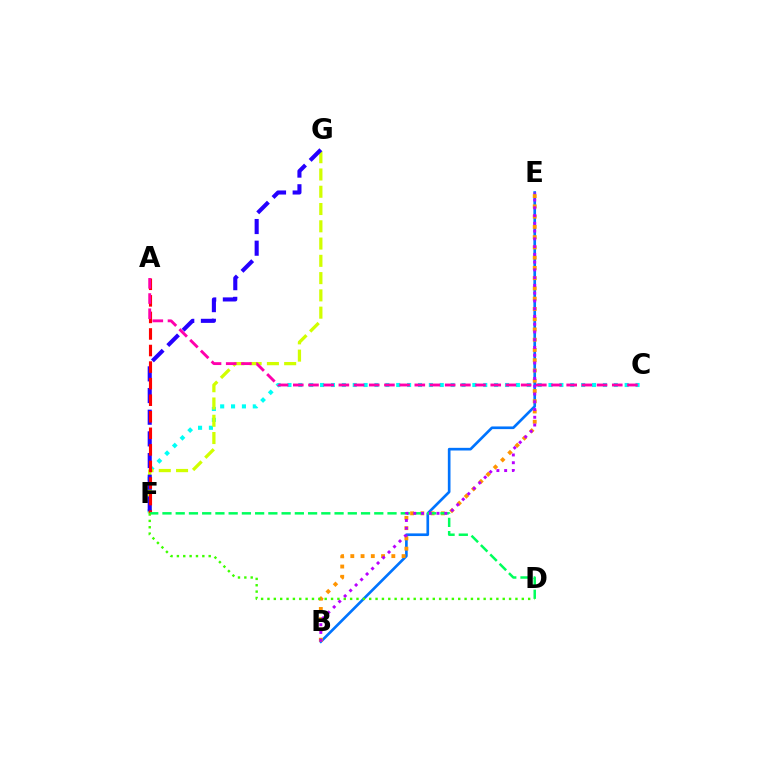{('B', 'E'): [{'color': '#0074ff', 'line_style': 'solid', 'thickness': 1.92}, {'color': '#ff9400', 'line_style': 'dotted', 'thickness': 2.79}, {'color': '#b900ff', 'line_style': 'dotted', 'thickness': 2.11}], ('C', 'F'): [{'color': '#00fff6', 'line_style': 'dotted', 'thickness': 2.96}], ('F', 'G'): [{'color': '#d1ff00', 'line_style': 'dashed', 'thickness': 2.35}, {'color': '#2500ff', 'line_style': 'dashed', 'thickness': 2.94}], ('A', 'F'): [{'color': '#ff0000', 'line_style': 'dashed', 'thickness': 2.25}], ('A', 'C'): [{'color': '#ff00ac', 'line_style': 'dashed', 'thickness': 2.06}], ('D', 'F'): [{'color': '#00ff5c', 'line_style': 'dashed', 'thickness': 1.8}, {'color': '#3dff00', 'line_style': 'dotted', 'thickness': 1.73}]}